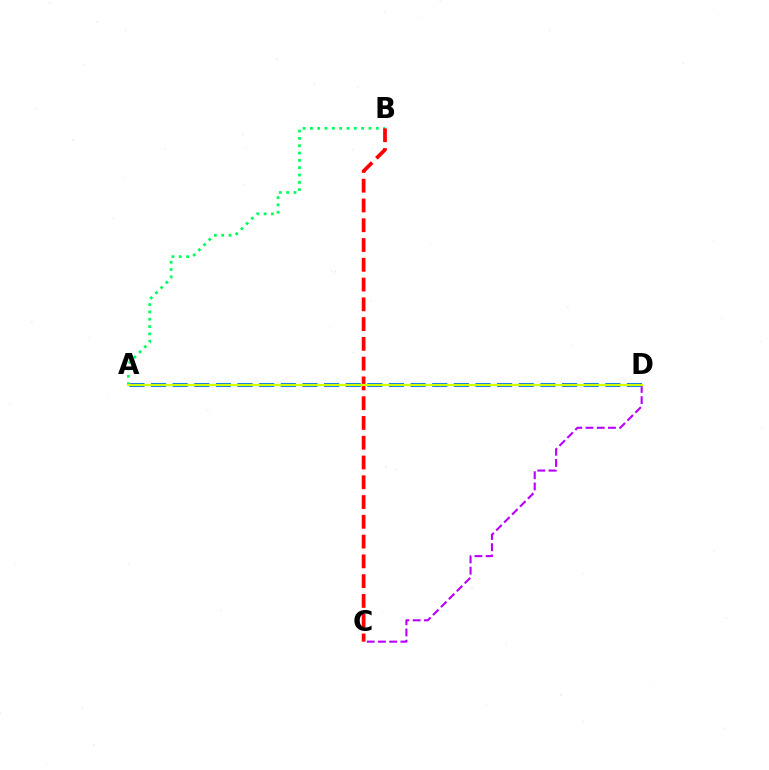{('C', 'D'): [{'color': '#b900ff', 'line_style': 'dashed', 'thickness': 1.52}], ('A', 'D'): [{'color': '#0074ff', 'line_style': 'dashed', 'thickness': 2.94}, {'color': '#d1ff00', 'line_style': 'solid', 'thickness': 1.62}], ('A', 'B'): [{'color': '#00ff5c', 'line_style': 'dotted', 'thickness': 1.99}], ('B', 'C'): [{'color': '#ff0000', 'line_style': 'dashed', 'thickness': 2.69}]}